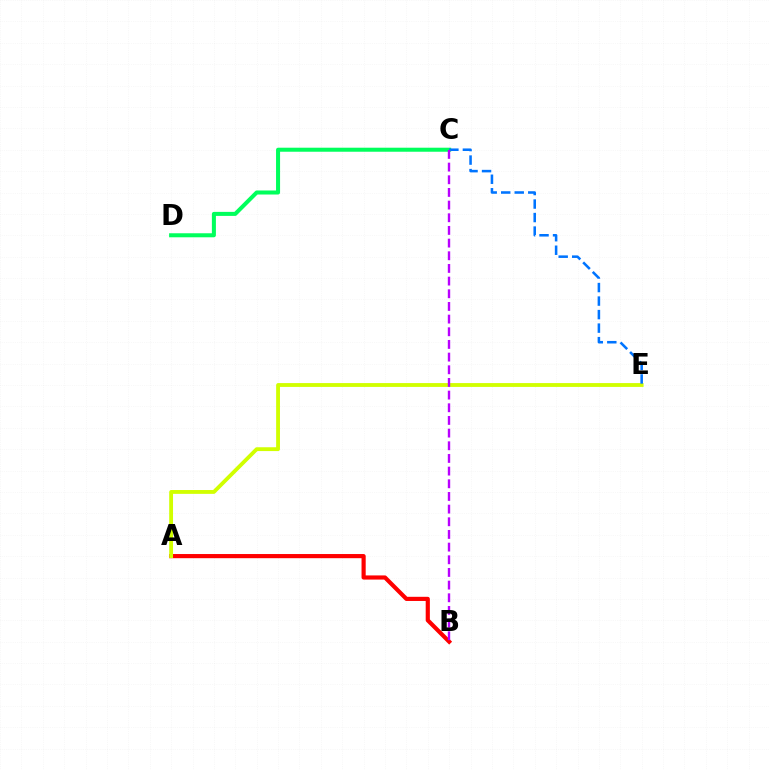{('A', 'B'): [{'color': '#ff0000', 'line_style': 'solid', 'thickness': 2.99}], ('C', 'D'): [{'color': '#00ff5c', 'line_style': 'solid', 'thickness': 2.9}], ('A', 'E'): [{'color': '#d1ff00', 'line_style': 'solid', 'thickness': 2.76}], ('C', 'E'): [{'color': '#0074ff', 'line_style': 'dashed', 'thickness': 1.84}], ('B', 'C'): [{'color': '#b900ff', 'line_style': 'dashed', 'thickness': 1.72}]}